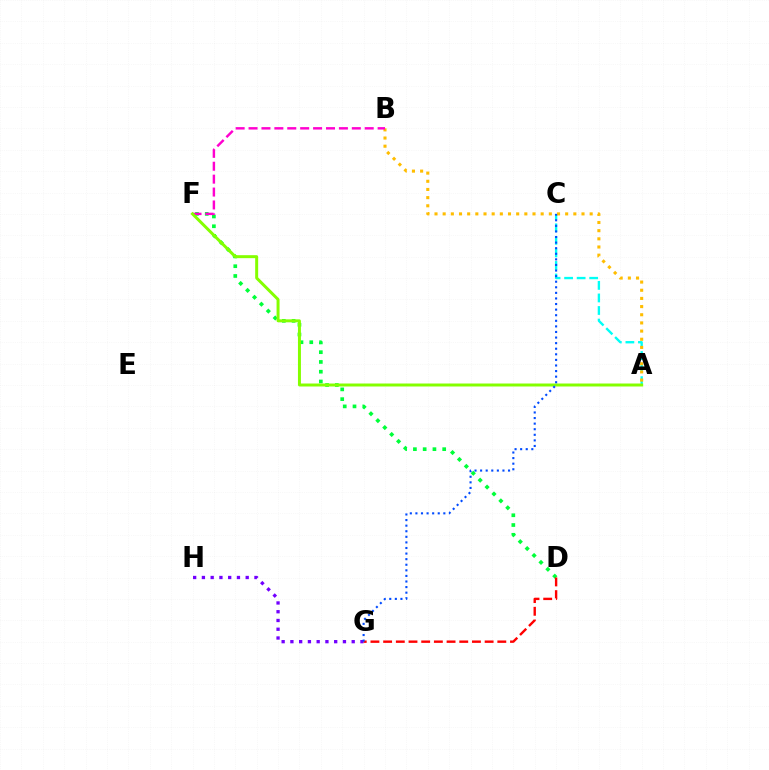{('A', 'C'): [{'color': '#00fff6', 'line_style': 'dashed', 'thickness': 1.7}], ('D', 'F'): [{'color': '#00ff39', 'line_style': 'dotted', 'thickness': 2.65}], ('A', 'B'): [{'color': '#ffbd00', 'line_style': 'dotted', 'thickness': 2.22}], ('G', 'H'): [{'color': '#7200ff', 'line_style': 'dotted', 'thickness': 2.38}], ('B', 'F'): [{'color': '#ff00cf', 'line_style': 'dashed', 'thickness': 1.75}], ('D', 'G'): [{'color': '#ff0000', 'line_style': 'dashed', 'thickness': 1.72}], ('A', 'F'): [{'color': '#84ff00', 'line_style': 'solid', 'thickness': 2.15}], ('C', 'G'): [{'color': '#004bff', 'line_style': 'dotted', 'thickness': 1.52}]}